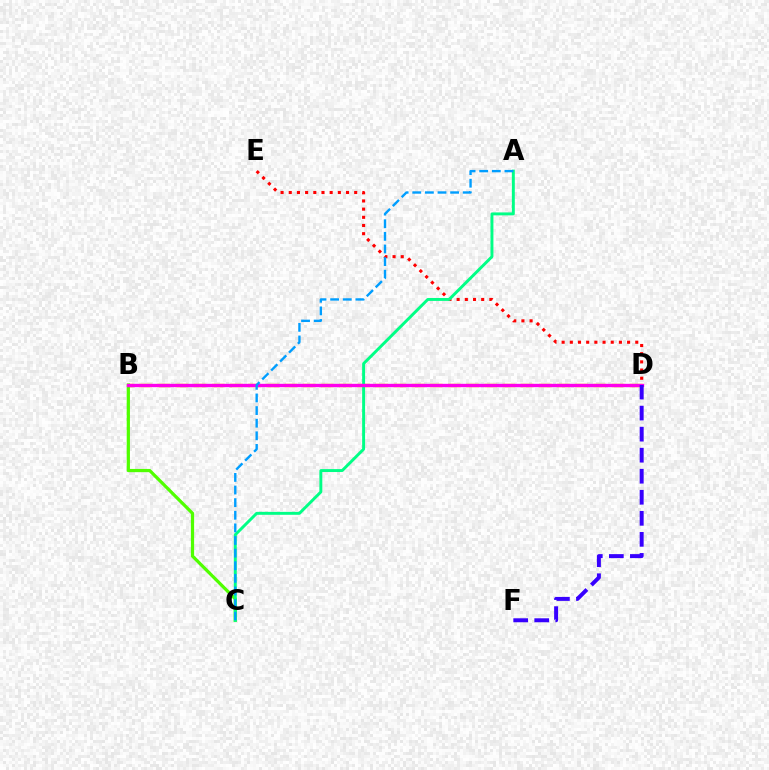{('D', 'E'): [{'color': '#ff0000', 'line_style': 'dotted', 'thickness': 2.22}], ('B', 'D'): [{'color': '#ffd500', 'line_style': 'dashed', 'thickness': 2.47}, {'color': '#ff00ed', 'line_style': 'solid', 'thickness': 2.42}], ('B', 'C'): [{'color': '#4fff00', 'line_style': 'solid', 'thickness': 2.32}], ('A', 'C'): [{'color': '#00ff86', 'line_style': 'solid', 'thickness': 2.11}, {'color': '#009eff', 'line_style': 'dashed', 'thickness': 1.71}], ('D', 'F'): [{'color': '#3700ff', 'line_style': 'dashed', 'thickness': 2.86}]}